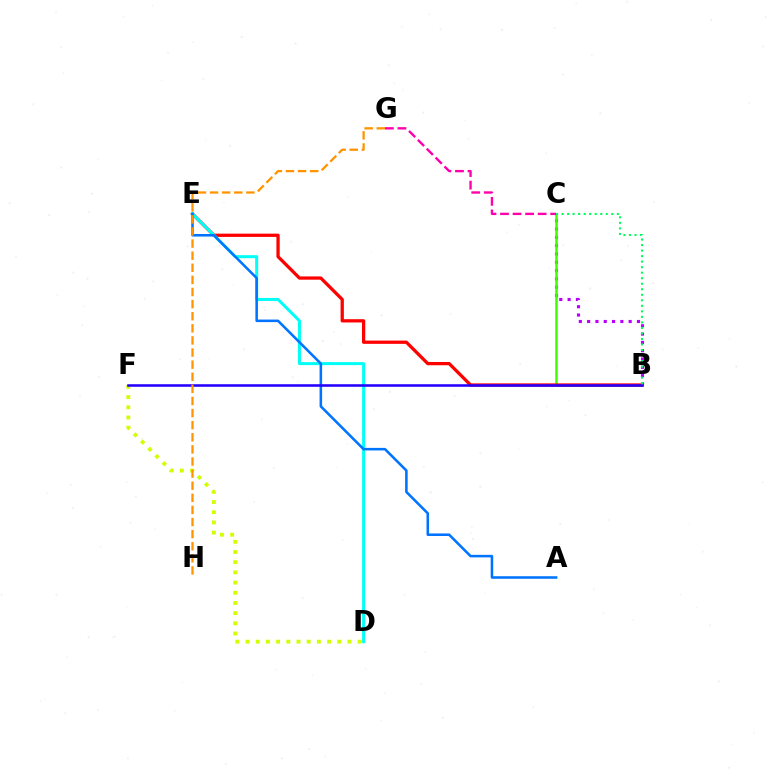{('B', 'C'): [{'color': '#b900ff', 'line_style': 'dotted', 'thickness': 2.26}, {'color': '#3dff00', 'line_style': 'solid', 'thickness': 1.82}, {'color': '#00ff5c', 'line_style': 'dotted', 'thickness': 1.5}], ('B', 'E'): [{'color': '#ff0000', 'line_style': 'solid', 'thickness': 2.35}], ('D', 'E'): [{'color': '#00fff6', 'line_style': 'solid', 'thickness': 2.17}], ('D', 'F'): [{'color': '#d1ff00', 'line_style': 'dotted', 'thickness': 2.77}], ('C', 'G'): [{'color': '#ff00ac', 'line_style': 'dashed', 'thickness': 1.7}], ('A', 'E'): [{'color': '#0074ff', 'line_style': 'solid', 'thickness': 1.84}], ('B', 'F'): [{'color': '#2500ff', 'line_style': 'solid', 'thickness': 1.85}], ('G', 'H'): [{'color': '#ff9400', 'line_style': 'dashed', 'thickness': 1.64}]}